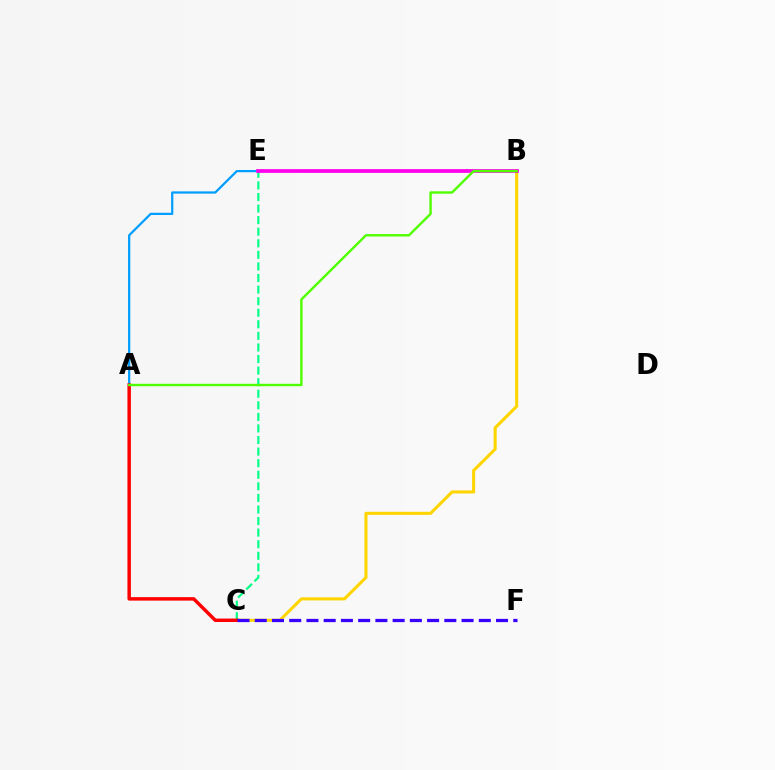{('B', 'C'): [{'color': '#ffd500', 'line_style': 'solid', 'thickness': 2.21}], ('C', 'E'): [{'color': '#00ff86', 'line_style': 'dashed', 'thickness': 1.57}], ('A', 'E'): [{'color': '#009eff', 'line_style': 'solid', 'thickness': 1.61}], ('A', 'C'): [{'color': '#ff0000', 'line_style': 'solid', 'thickness': 2.49}], ('B', 'E'): [{'color': '#ff00ed', 'line_style': 'solid', 'thickness': 2.7}], ('C', 'F'): [{'color': '#3700ff', 'line_style': 'dashed', 'thickness': 2.34}], ('A', 'B'): [{'color': '#4fff00', 'line_style': 'solid', 'thickness': 1.73}]}